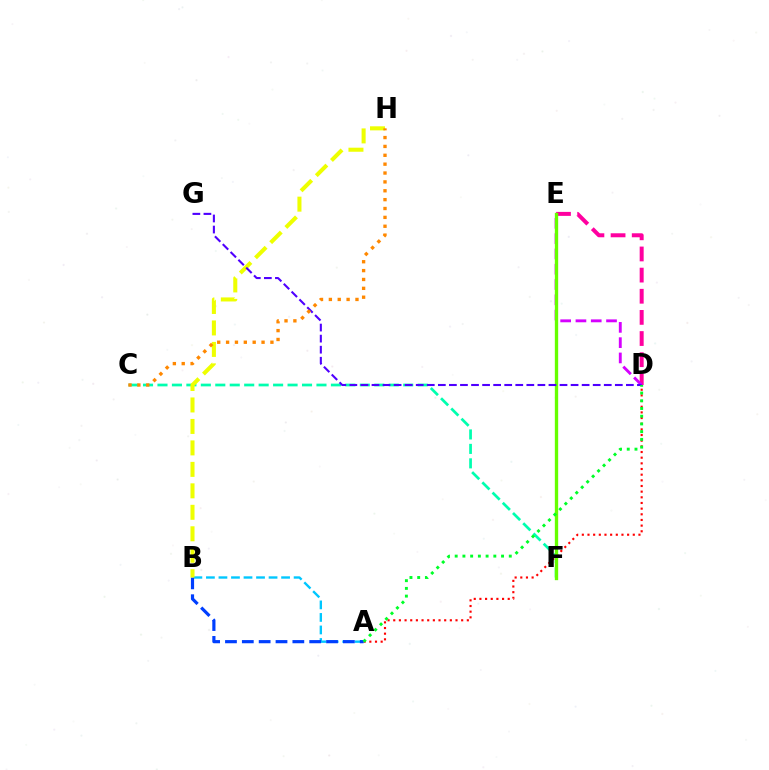{('D', 'E'): [{'color': '#ff00a0', 'line_style': 'dashed', 'thickness': 2.87}, {'color': '#d600ff', 'line_style': 'dashed', 'thickness': 2.08}], ('A', 'B'): [{'color': '#00c7ff', 'line_style': 'dashed', 'thickness': 1.7}, {'color': '#003fff', 'line_style': 'dashed', 'thickness': 2.29}], ('C', 'F'): [{'color': '#00ffaf', 'line_style': 'dashed', 'thickness': 1.96}], ('A', 'D'): [{'color': '#ff0000', 'line_style': 'dotted', 'thickness': 1.54}, {'color': '#00ff27', 'line_style': 'dotted', 'thickness': 2.1}], ('E', 'F'): [{'color': '#66ff00', 'line_style': 'solid', 'thickness': 2.4}], ('B', 'H'): [{'color': '#eeff00', 'line_style': 'dashed', 'thickness': 2.92}], ('D', 'G'): [{'color': '#4f00ff', 'line_style': 'dashed', 'thickness': 1.5}], ('C', 'H'): [{'color': '#ff8800', 'line_style': 'dotted', 'thickness': 2.41}]}